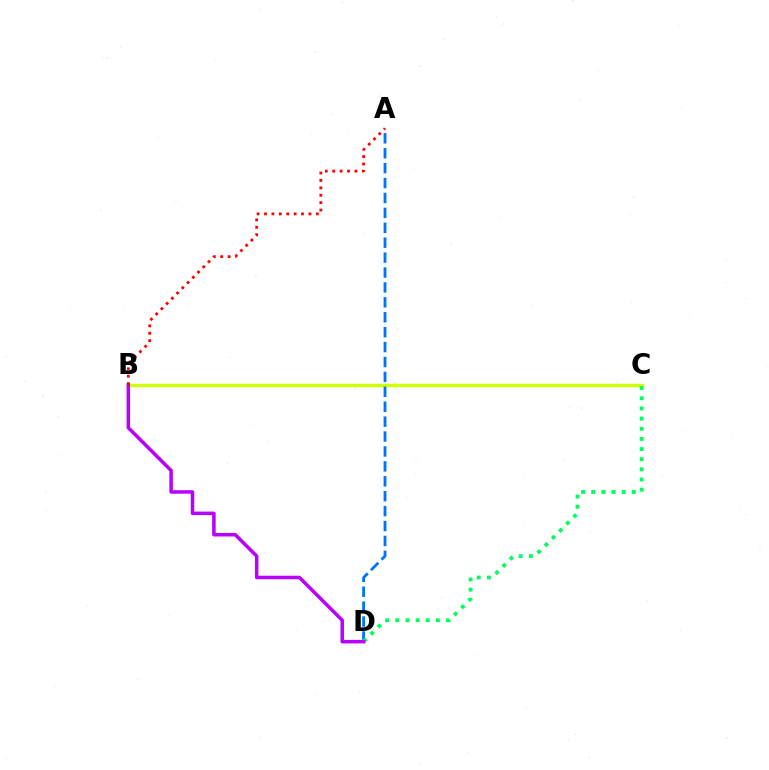{('B', 'C'): [{'color': '#d1ff00', 'line_style': 'solid', 'thickness': 2.45}], ('A', 'D'): [{'color': '#0074ff', 'line_style': 'dashed', 'thickness': 2.03}], ('C', 'D'): [{'color': '#00ff5c', 'line_style': 'dotted', 'thickness': 2.76}], ('B', 'D'): [{'color': '#b900ff', 'line_style': 'solid', 'thickness': 2.53}], ('A', 'B'): [{'color': '#ff0000', 'line_style': 'dotted', 'thickness': 2.01}]}